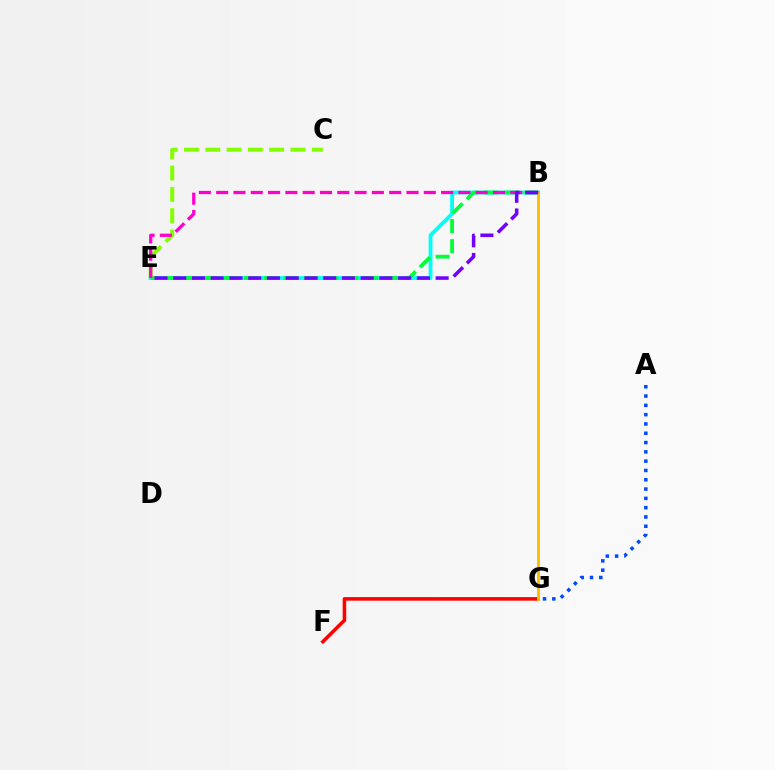{('B', 'E'): [{'color': '#00fff6', 'line_style': 'solid', 'thickness': 2.75}, {'color': '#00ff39', 'line_style': 'dashed', 'thickness': 2.72}, {'color': '#ff00cf', 'line_style': 'dashed', 'thickness': 2.35}, {'color': '#7200ff', 'line_style': 'dashed', 'thickness': 2.55}], ('C', 'E'): [{'color': '#84ff00', 'line_style': 'dashed', 'thickness': 2.89}], ('A', 'G'): [{'color': '#004bff', 'line_style': 'dotted', 'thickness': 2.53}], ('F', 'G'): [{'color': '#ff0000', 'line_style': 'solid', 'thickness': 2.56}], ('B', 'G'): [{'color': '#ffbd00', 'line_style': 'solid', 'thickness': 2.08}]}